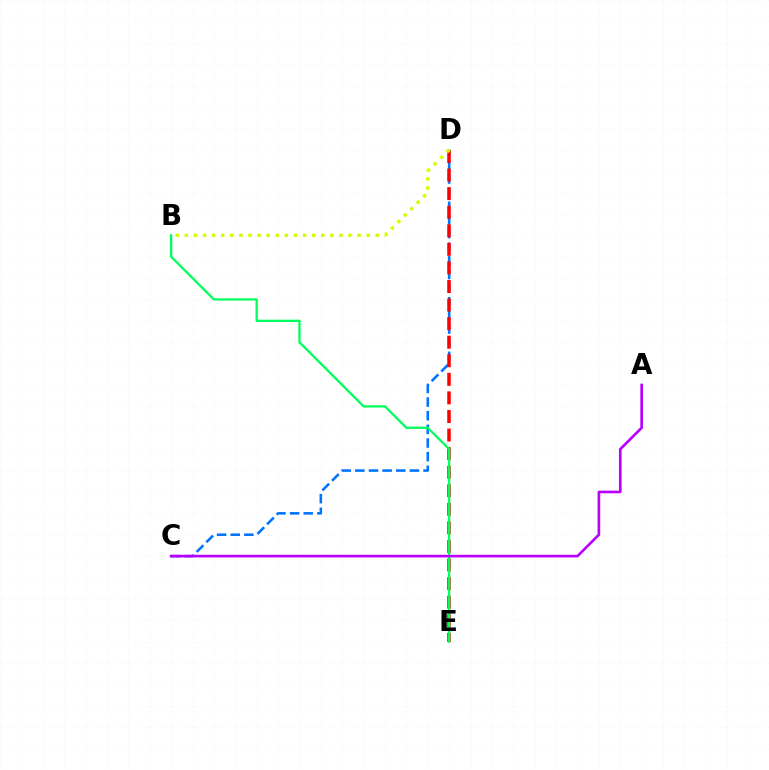{('C', 'D'): [{'color': '#0074ff', 'line_style': 'dashed', 'thickness': 1.85}], ('D', 'E'): [{'color': '#ff0000', 'line_style': 'dashed', 'thickness': 2.52}], ('B', 'D'): [{'color': '#d1ff00', 'line_style': 'dotted', 'thickness': 2.47}], ('B', 'E'): [{'color': '#00ff5c', 'line_style': 'solid', 'thickness': 1.65}], ('A', 'C'): [{'color': '#b900ff', 'line_style': 'solid', 'thickness': 1.91}]}